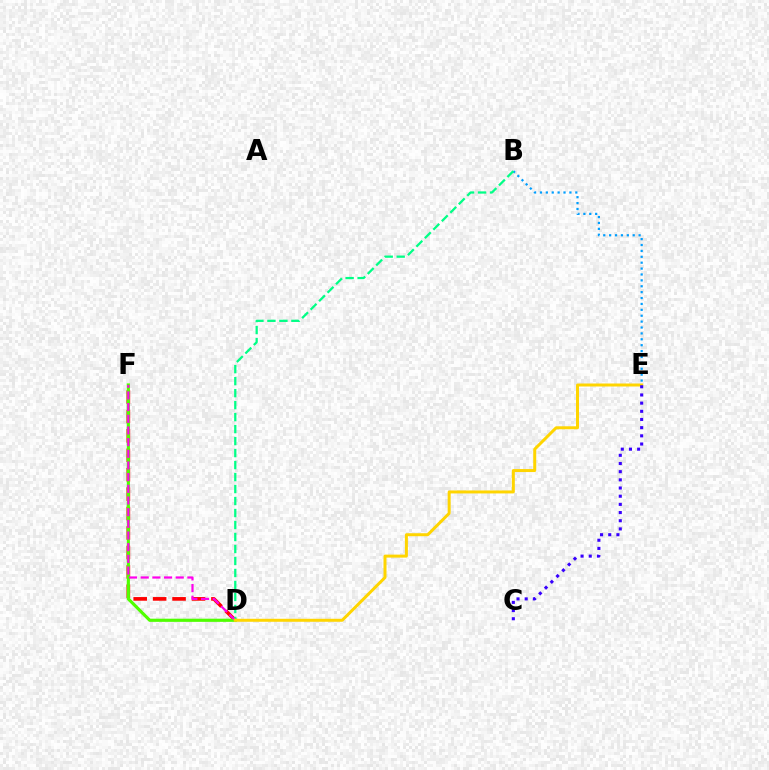{('B', 'E'): [{'color': '#009eff', 'line_style': 'dotted', 'thickness': 1.6}], ('D', 'F'): [{'color': '#ff0000', 'line_style': 'dashed', 'thickness': 2.64}, {'color': '#4fff00', 'line_style': 'solid', 'thickness': 2.28}, {'color': '#ff00ed', 'line_style': 'dashed', 'thickness': 1.59}], ('B', 'D'): [{'color': '#00ff86', 'line_style': 'dashed', 'thickness': 1.63}], ('D', 'E'): [{'color': '#ffd500', 'line_style': 'solid', 'thickness': 2.15}], ('C', 'E'): [{'color': '#3700ff', 'line_style': 'dotted', 'thickness': 2.22}]}